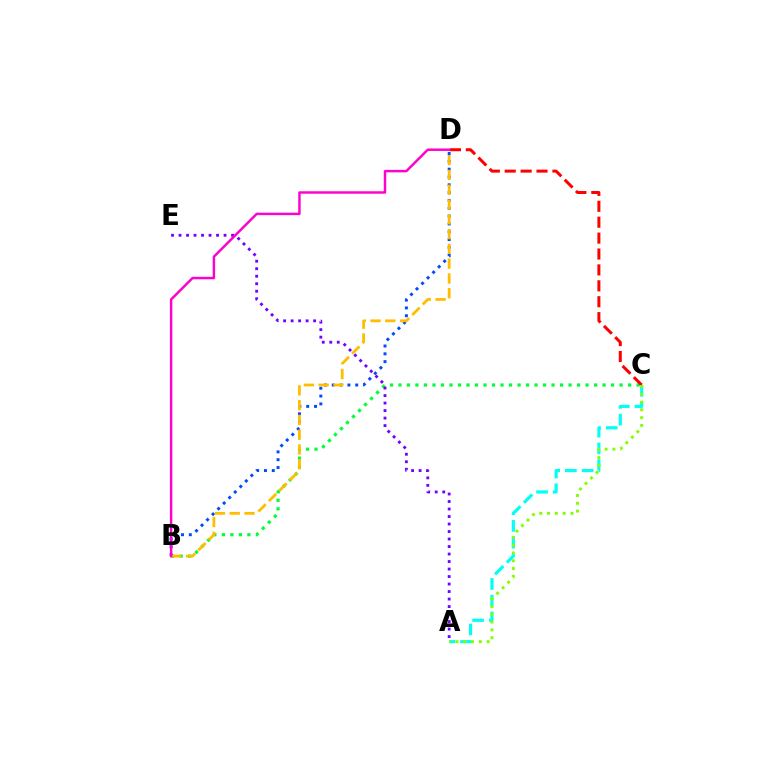{('B', 'C'): [{'color': '#00ff39', 'line_style': 'dotted', 'thickness': 2.31}], ('B', 'D'): [{'color': '#004bff', 'line_style': 'dotted', 'thickness': 2.13}, {'color': '#ffbd00', 'line_style': 'dashed', 'thickness': 2.01}, {'color': '#ff00cf', 'line_style': 'solid', 'thickness': 1.77}], ('C', 'D'): [{'color': '#ff0000', 'line_style': 'dashed', 'thickness': 2.16}], ('A', 'C'): [{'color': '#00fff6', 'line_style': 'dashed', 'thickness': 2.27}, {'color': '#84ff00', 'line_style': 'dotted', 'thickness': 2.12}], ('A', 'E'): [{'color': '#7200ff', 'line_style': 'dotted', 'thickness': 2.04}]}